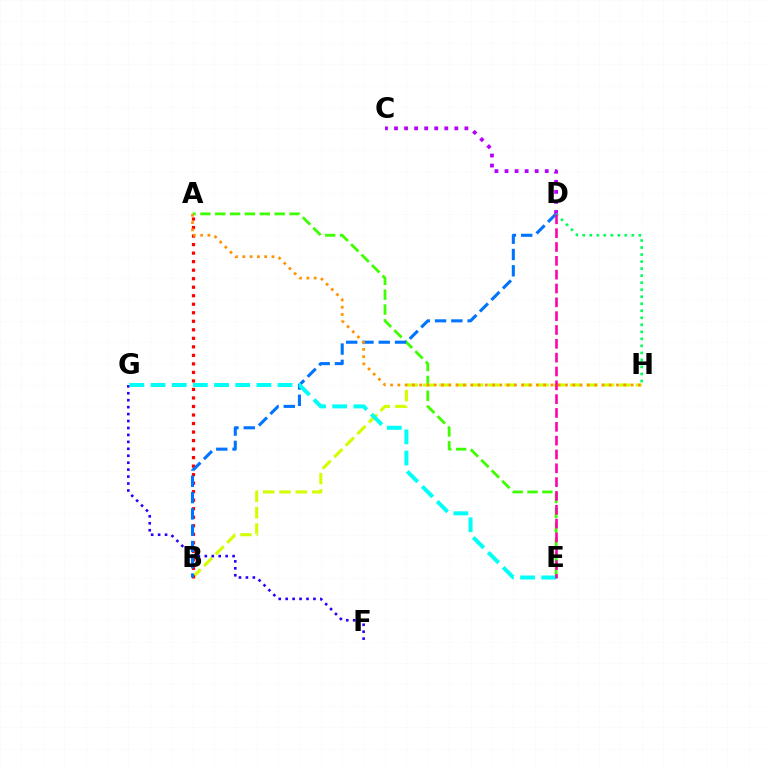{('A', 'E'): [{'color': '#3dff00', 'line_style': 'dashed', 'thickness': 2.02}], ('B', 'H'): [{'color': '#d1ff00', 'line_style': 'dashed', 'thickness': 2.22}], ('A', 'B'): [{'color': '#ff0000', 'line_style': 'dotted', 'thickness': 2.31}], ('B', 'D'): [{'color': '#0074ff', 'line_style': 'dashed', 'thickness': 2.21}], ('A', 'H'): [{'color': '#ff9400', 'line_style': 'dotted', 'thickness': 1.98}], ('C', 'D'): [{'color': '#b900ff', 'line_style': 'dotted', 'thickness': 2.73}], ('F', 'G'): [{'color': '#2500ff', 'line_style': 'dotted', 'thickness': 1.89}], ('E', 'G'): [{'color': '#00fff6', 'line_style': 'dashed', 'thickness': 2.88}], ('D', 'H'): [{'color': '#00ff5c', 'line_style': 'dotted', 'thickness': 1.91}], ('D', 'E'): [{'color': '#ff00ac', 'line_style': 'dashed', 'thickness': 1.88}]}